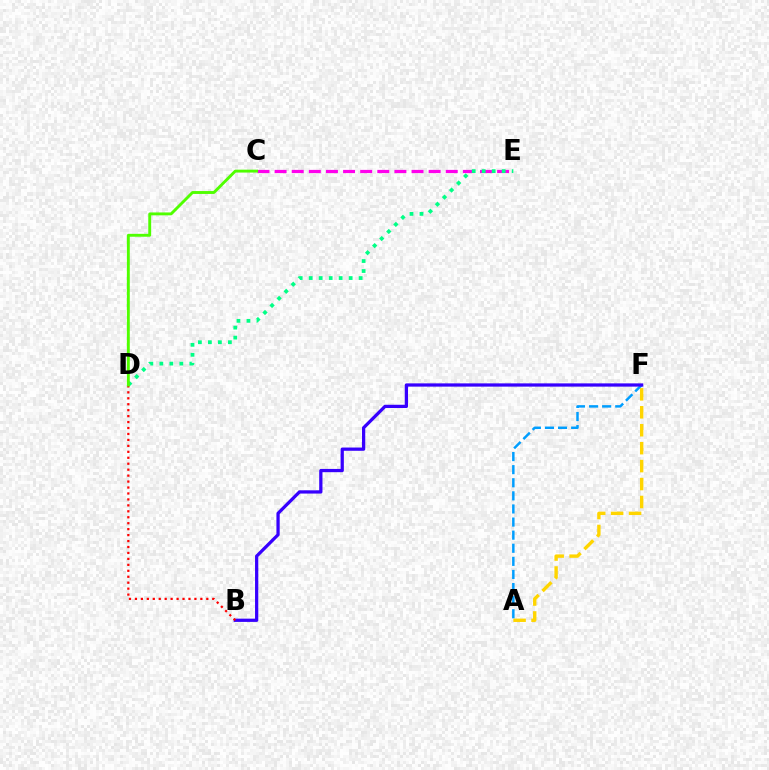{('A', 'F'): [{'color': '#ffd500', 'line_style': 'dashed', 'thickness': 2.44}, {'color': '#009eff', 'line_style': 'dashed', 'thickness': 1.78}], ('B', 'F'): [{'color': '#3700ff', 'line_style': 'solid', 'thickness': 2.34}], ('B', 'D'): [{'color': '#ff0000', 'line_style': 'dotted', 'thickness': 1.62}], ('C', 'E'): [{'color': '#ff00ed', 'line_style': 'dashed', 'thickness': 2.33}], ('D', 'E'): [{'color': '#00ff86', 'line_style': 'dotted', 'thickness': 2.72}], ('C', 'D'): [{'color': '#4fff00', 'line_style': 'solid', 'thickness': 2.08}]}